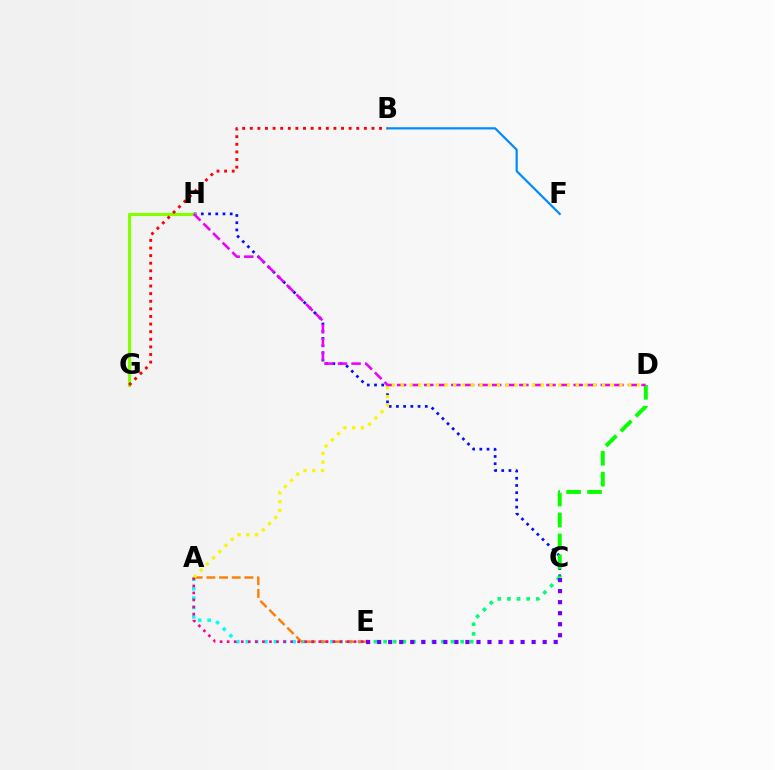{('C', 'H'): [{'color': '#0010ff', 'line_style': 'dotted', 'thickness': 1.96}], ('A', 'E'): [{'color': '#00fff6', 'line_style': 'dotted', 'thickness': 2.55}, {'color': '#ff7c00', 'line_style': 'dashed', 'thickness': 1.72}, {'color': '#ff0094', 'line_style': 'dotted', 'thickness': 1.92}], ('C', 'D'): [{'color': '#08ff00', 'line_style': 'dashed', 'thickness': 2.85}], ('G', 'H'): [{'color': '#84ff00', 'line_style': 'solid', 'thickness': 2.28}], ('D', 'H'): [{'color': '#ee00ff', 'line_style': 'dashed', 'thickness': 1.85}], ('B', 'G'): [{'color': '#ff0000', 'line_style': 'dotted', 'thickness': 2.07}], ('A', 'D'): [{'color': '#fcf500', 'line_style': 'dotted', 'thickness': 2.38}], ('C', 'E'): [{'color': '#00ff74', 'line_style': 'dotted', 'thickness': 2.62}, {'color': '#7200ff', 'line_style': 'dotted', 'thickness': 3.0}], ('B', 'F'): [{'color': '#008cff', 'line_style': 'solid', 'thickness': 1.6}]}